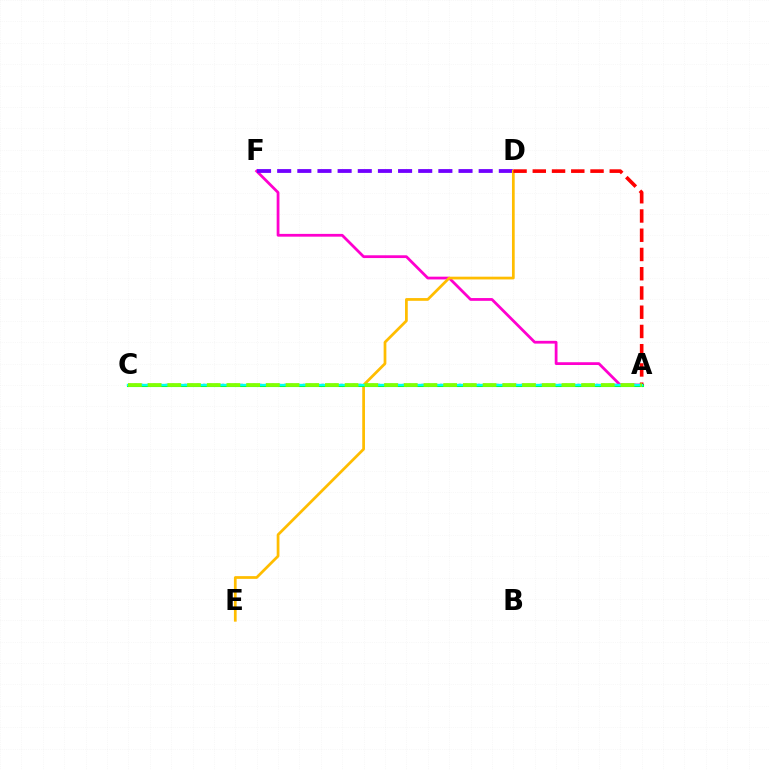{('A', 'C'): [{'color': '#004bff', 'line_style': 'dotted', 'thickness': 1.69}, {'color': '#00ff39', 'line_style': 'solid', 'thickness': 2.22}, {'color': '#00fff6', 'line_style': 'solid', 'thickness': 1.65}, {'color': '#84ff00', 'line_style': 'dashed', 'thickness': 2.68}], ('A', 'F'): [{'color': '#ff00cf', 'line_style': 'solid', 'thickness': 2.0}], ('D', 'F'): [{'color': '#7200ff', 'line_style': 'dashed', 'thickness': 2.74}], ('D', 'E'): [{'color': '#ffbd00', 'line_style': 'solid', 'thickness': 1.97}], ('A', 'D'): [{'color': '#ff0000', 'line_style': 'dashed', 'thickness': 2.61}]}